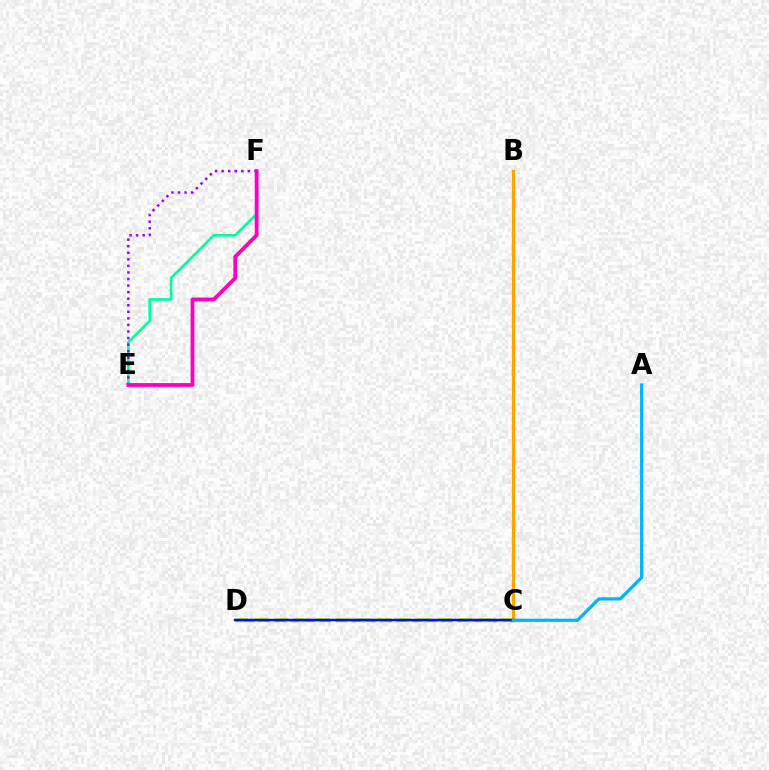{('E', 'F'): [{'color': '#00ff9d', 'line_style': 'solid', 'thickness': 1.93}, {'color': '#9b00ff', 'line_style': 'dotted', 'thickness': 1.78}, {'color': '#ff00bd', 'line_style': 'solid', 'thickness': 2.76}], ('C', 'D'): [{'color': '#ff0000', 'line_style': 'dotted', 'thickness': 2.37}, {'color': '#b3ff00', 'line_style': 'dashed', 'thickness': 2.77}, {'color': '#08ff00', 'line_style': 'dashed', 'thickness': 2.07}, {'color': '#0010ff', 'line_style': 'solid', 'thickness': 1.75}], ('B', 'C'): [{'color': '#ffa500', 'line_style': 'solid', 'thickness': 2.35}], ('A', 'C'): [{'color': '#00b5ff', 'line_style': 'solid', 'thickness': 2.32}]}